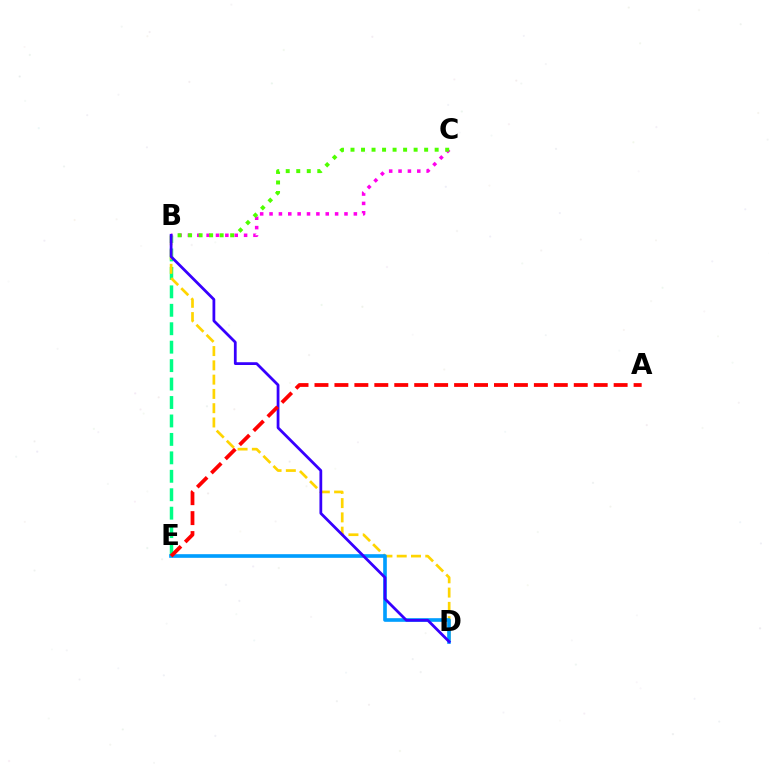{('B', 'E'): [{'color': '#00ff86', 'line_style': 'dashed', 'thickness': 2.51}], ('B', 'D'): [{'color': '#ffd500', 'line_style': 'dashed', 'thickness': 1.94}, {'color': '#3700ff', 'line_style': 'solid', 'thickness': 1.99}], ('D', 'E'): [{'color': '#009eff', 'line_style': 'solid', 'thickness': 2.62}], ('B', 'C'): [{'color': '#ff00ed', 'line_style': 'dotted', 'thickness': 2.55}, {'color': '#4fff00', 'line_style': 'dotted', 'thickness': 2.86}], ('A', 'E'): [{'color': '#ff0000', 'line_style': 'dashed', 'thickness': 2.71}]}